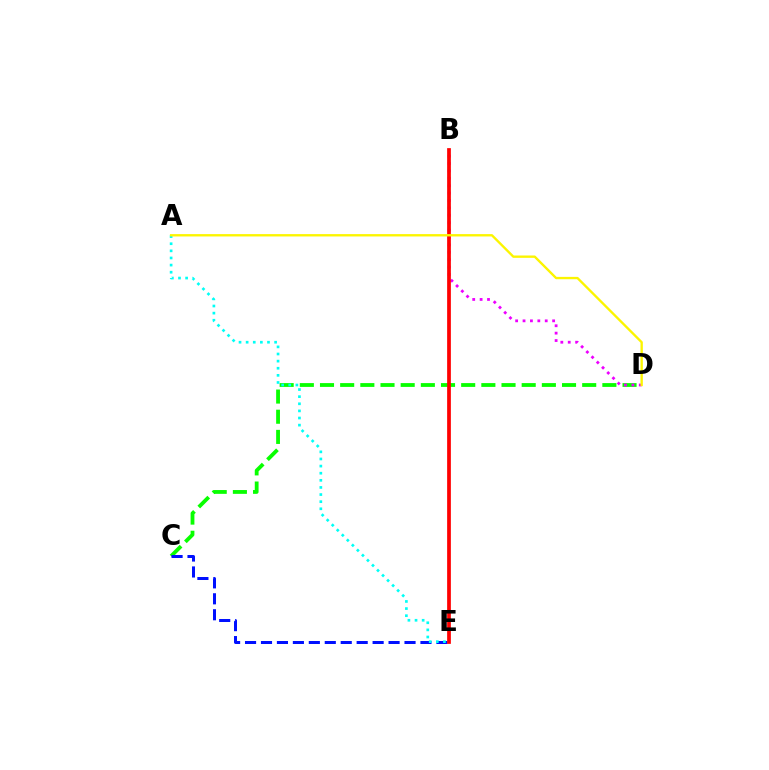{('C', 'D'): [{'color': '#08ff00', 'line_style': 'dashed', 'thickness': 2.74}], ('B', 'D'): [{'color': '#ee00ff', 'line_style': 'dotted', 'thickness': 2.01}], ('C', 'E'): [{'color': '#0010ff', 'line_style': 'dashed', 'thickness': 2.17}], ('B', 'E'): [{'color': '#ff0000', 'line_style': 'solid', 'thickness': 2.68}], ('A', 'E'): [{'color': '#00fff6', 'line_style': 'dotted', 'thickness': 1.93}], ('A', 'D'): [{'color': '#fcf500', 'line_style': 'solid', 'thickness': 1.69}]}